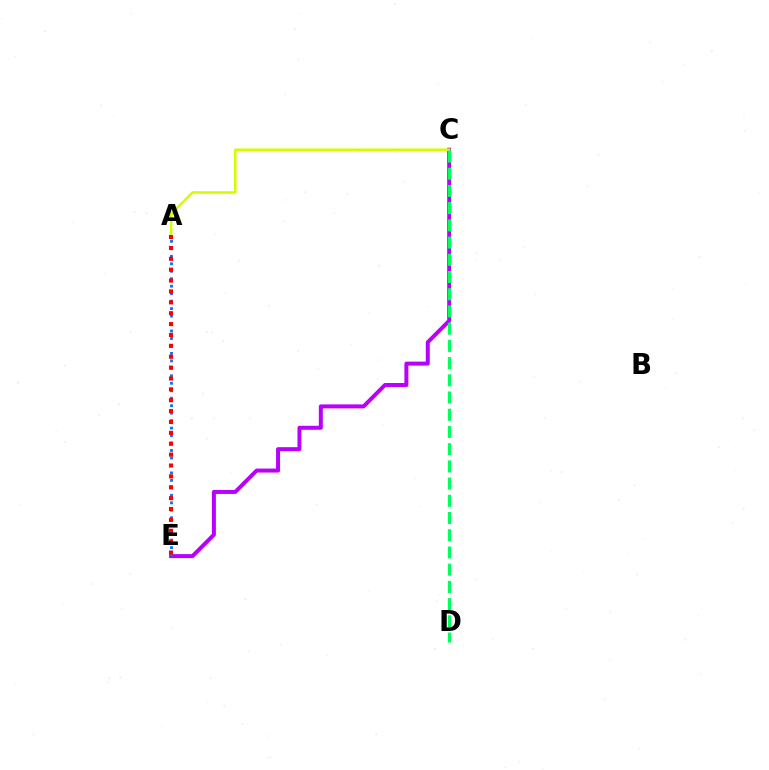{('C', 'E'): [{'color': '#b900ff', 'line_style': 'solid', 'thickness': 2.87}], ('A', 'E'): [{'color': '#0074ff', 'line_style': 'dotted', 'thickness': 2.03}, {'color': '#ff0000', 'line_style': 'dotted', 'thickness': 2.96}], ('A', 'C'): [{'color': '#d1ff00', 'line_style': 'solid', 'thickness': 1.85}], ('C', 'D'): [{'color': '#00ff5c', 'line_style': 'dashed', 'thickness': 2.34}]}